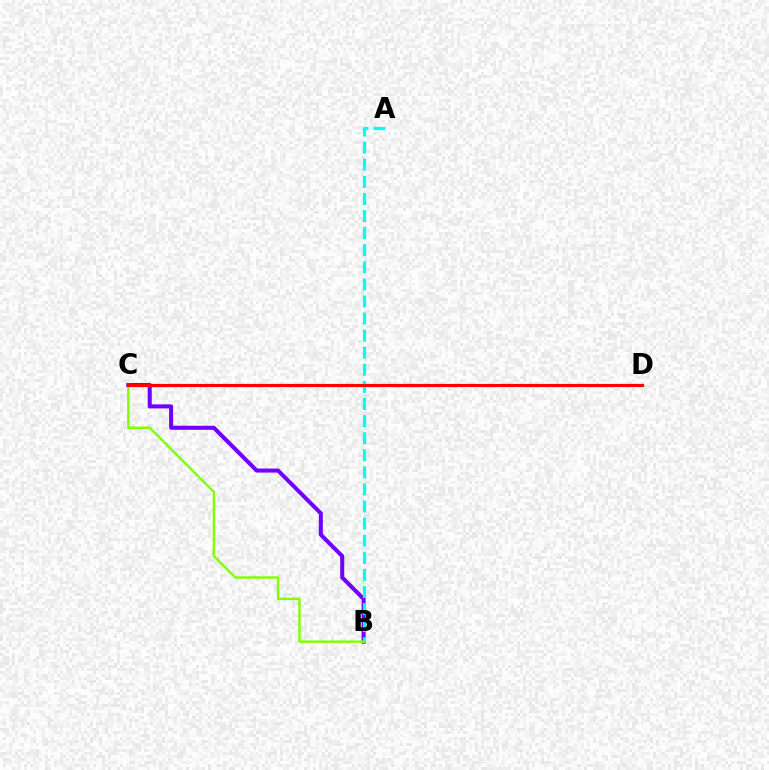{('B', 'C'): [{'color': '#7200ff', 'line_style': 'solid', 'thickness': 2.91}, {'color': '#84ff00', 'line_style': 'solid', 'thickness': 1.77}], ('A', 'B'): [{'color': '#00fff6', 'line_style': 'dashed', 'thickness': 2.32}], ('C', 'D'): [{'color': '#ff0000', 'line_style': 'solid', 'thickness': 2.28}]}